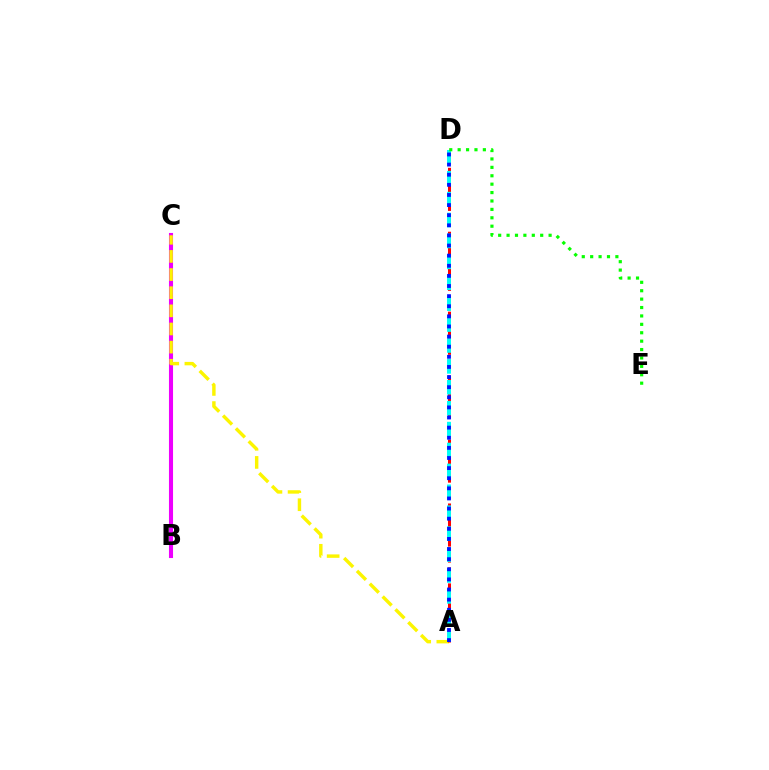{('B', 'C'): [{'color': '#ee00ff', 'line_style': 'solid', 'thickness': 2.94}], ('A', 'C'): [{'color': '#fcf500', 'line_style': 'dashed', 'thickness': 2.46}], ('A', 'D'): [{'color': '#ff0000', 'line_style': 'dashed', 'thickness': 2.17}, {'color': '#00fff6', 'line_style': 'dashed', 'thickness': 2.84}, {'color': '#0010ff', 'line_style': 'dotted', 'thickness': 2.75}], ('D', 'E'): [{'color': '#08ff00', 'line_style': 'dotted', 'thickness': 2.28}]}